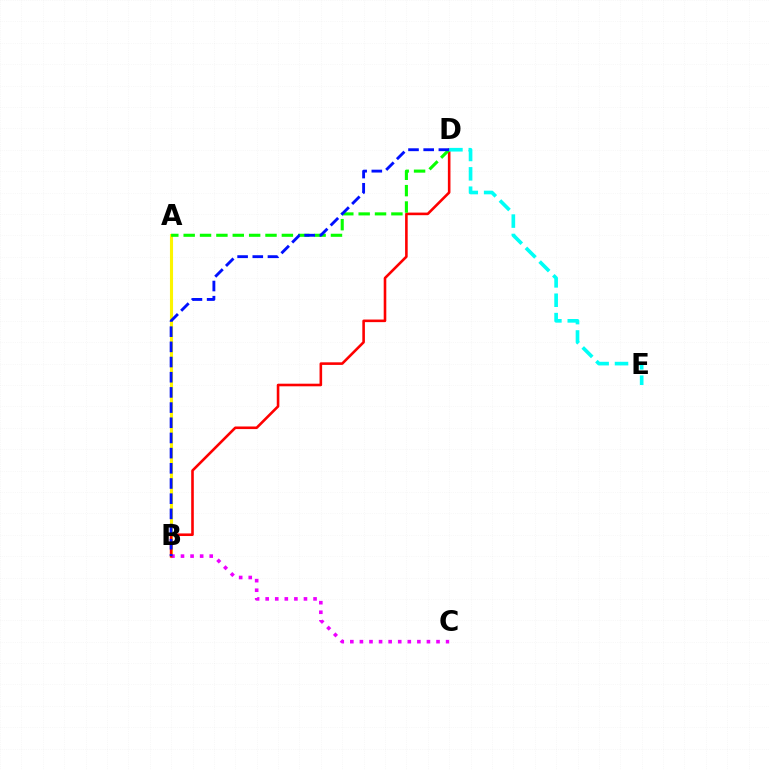{('A', 'B'): [{'color': '#fcf500', 'line_style': 'solid', 'thickness': 2.23}], ('B', 'C'): [{'color': '#ee00ff', 'line_style': 'dotted', 'thickness': 2.6}], ('B', 'D'): [{'color': '#ff0000', 'line_style': 'solid', 'thickness': 1.87}, {'color': '#0010ff', 'line_style': 'dashed', 'thickness': 2.06}], ('A', 'D'): [{'color': '#08ff00', 'line_style': 'dashed', 'thickness': 2.22}], ('D', 'E'): [{'color': '#00fff6', 'line_style': 'dashed', 'thickness': 2.63}]}